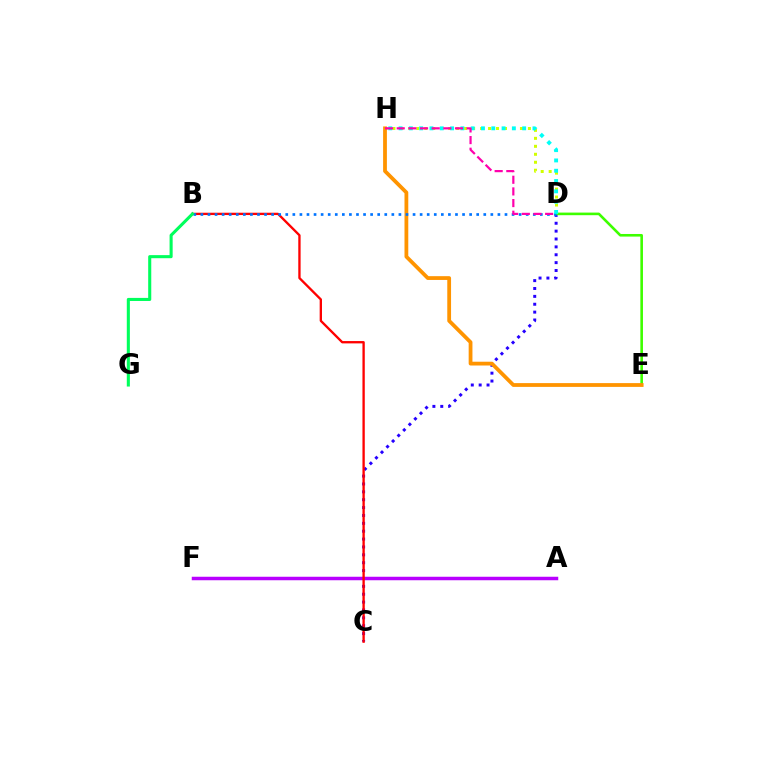{('D', 'H'): [{'color': '#d1ff00', 'line_style': 'dotted', 'thickness': 2.17}, {'color': '#00fff6', 'line_style': 'dotted', 'thickness': 2.8}, {'color': '#ff00ac', 'line_style': 'dashed', 'thickness': 1.58}], ('C', 'D'): [{'color': '#2500ff', 'line_style': 'dotted', 'thickness': 2.14}], ('D', 'E'): [{'color': '#3dff00', 'line_style': 'solid', 'thickness': 1.87}], ('E', 'H'): [{'color': '#ff9400', 'line_style': 'solid', 'thickness': 2.72}], ('A', 'F'): [{'color': '#b900ff', 'line_style': 'solid', 'thickness': 2.52}], ('B', 'C'): [{'color': '#ff0000', 'line_style': 'solid', 'thickness': 1.68}], ('B', 'D'): [{'color': '#0074ff', 'line_style': 'dotted', 'thickness': 1.92}], ('B', 'G'): [{'color': '#00ff5c', 'line_style': 'solid', 'thickness': 2.22}]}